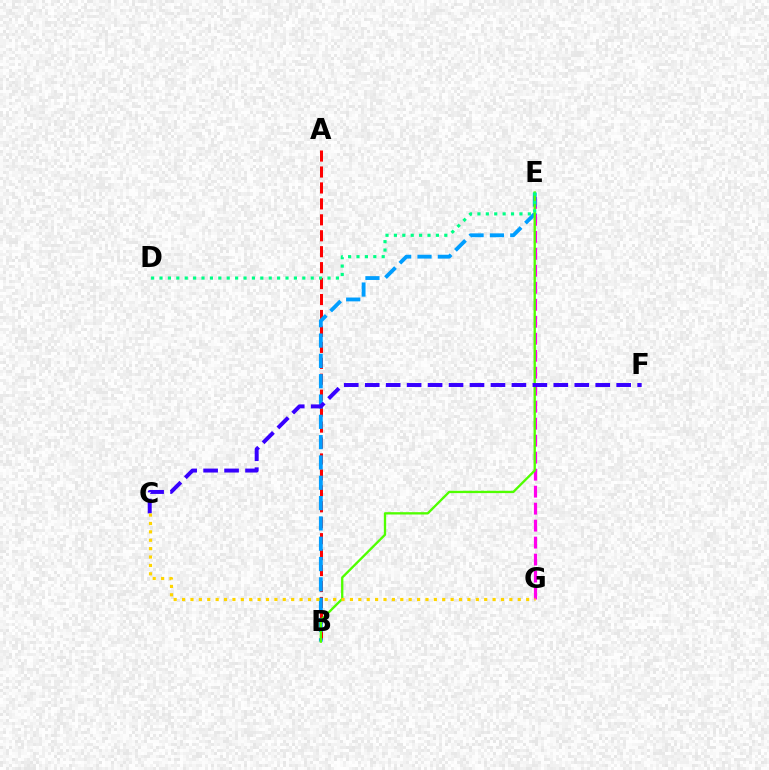{('E', 'G'): [{'color': '#ff00ed', 'line_style': 'dashed', 'thickness': 2.31}], ('A', 'B'): [{'color': '#ff0000', 'line_style': 'dashed', 'thickness': 2.17}], ('B', 'E'): [{'color': '#009eff', 'line_style': 'dashed', 'thickness': 2.76}, {'color': '#4fff00', 'line_style': 'solid', 'thickness': 1.67}], ('D', 'E'): [{'color': '#00ff86', 'line_style': 'dotted', 'thickness': 2.28}], ('C', 'F'): [{'color': '#3700ff', 'line_style': 'dashed', 'thickness': 2.85}], ('C', 'G'): [{'color': '#ffd500', 'line_style': 'dotted', 'thickness': 2.28}]}